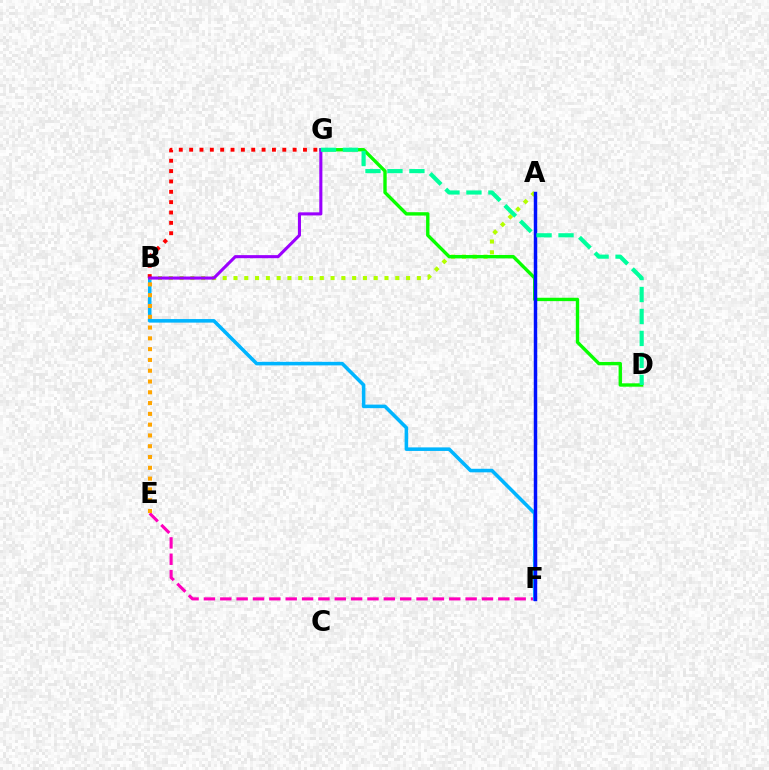{('E', 'F'): [{'color': '#ff00bd', 'line_style': 'dashed', 'thickness': 2.22}], ('B', 'F'): [{'color': '#00b5ff', 'line_style': 'solid', 'thickness': 2.56}], ('A', 'B'): [{'color': '#b3ff00', 'line_style': 'dotted', 'thickness': 2.93}], ('B', 'G'): [{'color': '#ff0000', 'line_style': 'dotted', 'thickness': 2.81}, {'color': '#9b00ff', 'line_style': 'solid', 'thickness': 2.22}], ('D', 'G'): [{'color': '#08ff00', 'line_style': 'solid', 'thickness': 2.43}, {'color': '#00ff9d', 'line_style': 'dashed', 'thickness': 2.98}], ('B', 'E'): [{'color': '#ffa500', 'line_style': 'dotted', 'thickness': 2.93}], ('A', 'F'): [{'color': '#0010ff', 'line_style': 'solid', 'thickness': 2.5}]}